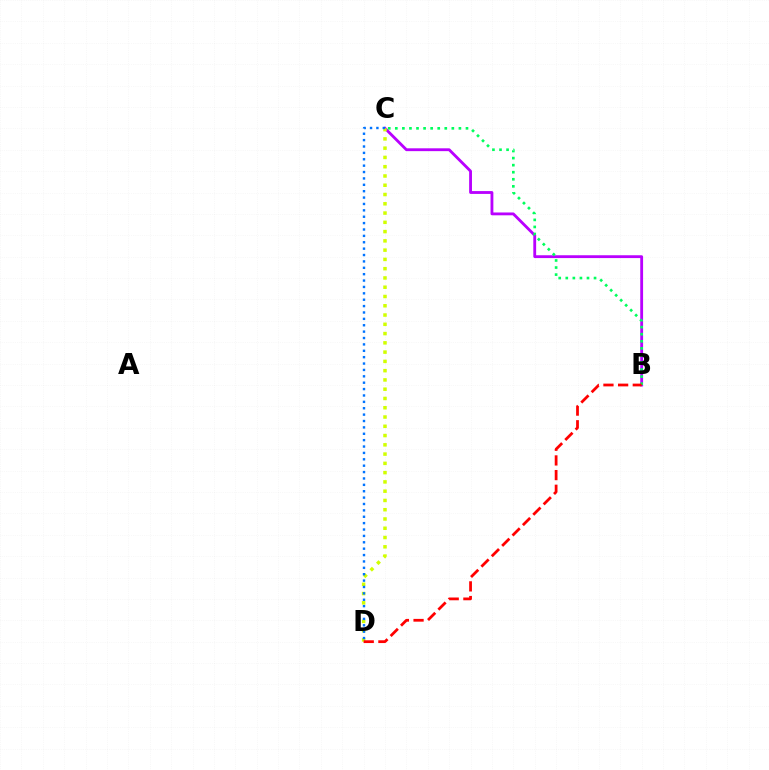{('B', 'C'): [{'color': '#b900ff', 'line_style': 'solid', 'thickness': 2.04}, {'color': '#00ff5c', 'line_style': 'dotted', 'thickness': 1.92}], ('C', 'D'): [{'color': '#d1ff00', 'line_style': 'dotted', 'thickness': 2.52}, {'color': '#0074ff', 'line_style': 'dotted', 'thickness': 1.73}], ('B', 'D'): [{'color': '#ff0000', 'line_style': 'dashed', 'thickness': 1.99}]}